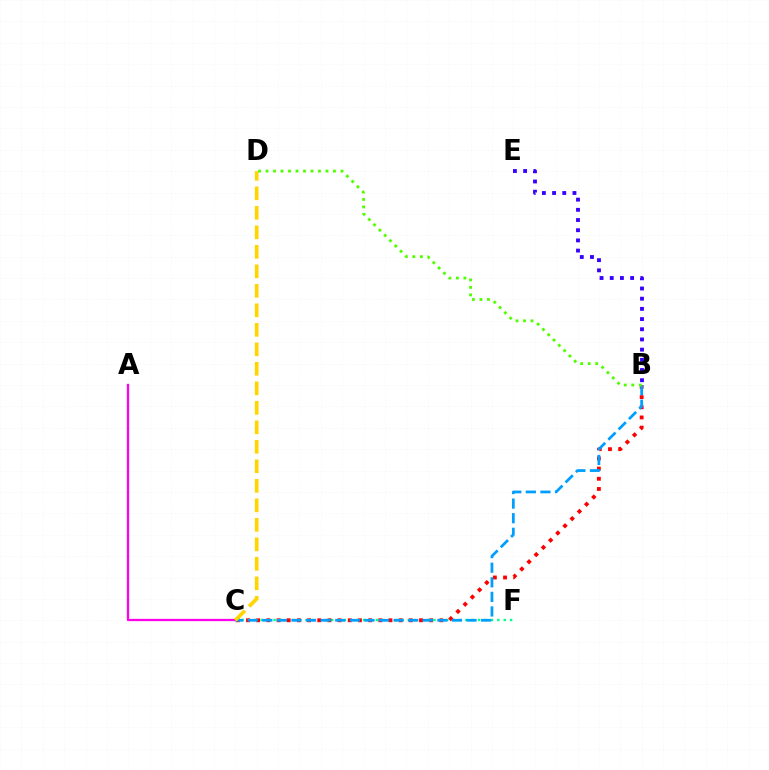{('C', 'F'): [{'color': '#00ff86', 'line_style': 'dotted', 'thickness': 1.74}], ('B', 'C'): [{'color': '#ff0000', 'line_style': 'dotted', 'thickness': 2.76}, {'color': '#009eff', 'line_style': 'dashed', 'thickness': 1.98}], ('B', 'E'): [{'color': '#3700ff', 'line_style': 'dotted', 'thickness': 2.77}], ('A', 'C'): [{'color': '#ff00ed', 'line_style': 'solid', 'thickness': 1.65}], ('C', 'D'): [{'color': '#ffd500', 'line_style': 'dashed', 'thickness': 2.65}], ('B', 'D'): [{'color': '#4fff00', 'line_style': 'dotted', 'thickness': 2.04}]}